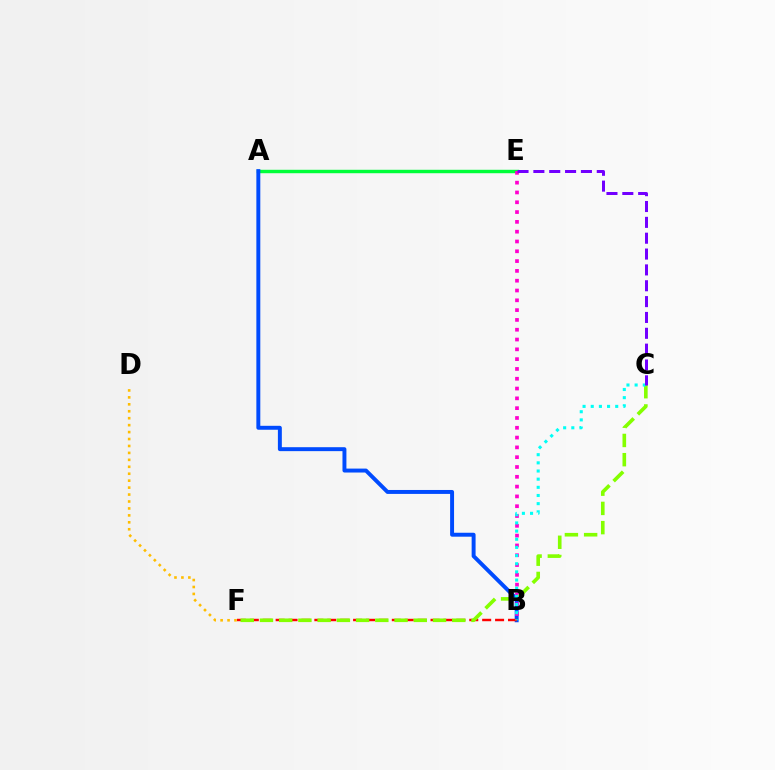{('A', 'E'): [{'color': '#00ff39', 'line_style': 'solid', 'thickness': 2.47}], ('A', 'B'): [{'color': '#004bff', 'line_style': 'solid', 'thickness': 2.84}], ('B', 'E'): [{'color': '#ff00cf', 'line_style': 'dotted', 'thickness': 2.66}], ('B', 'F'): [{'color': '#ff0000', 'line_style': 'dashed', 'thickness': 1.75}], ('C', 'F'): [{'color': '#84ff00', 'line_style': 'dashed', 'thickness': 2.61}], ('B', 'C'): [{'color': '#00fff6', 'line_style': 'dotted', 'thickness': 2.22}], ('D', 'F'): [{'color': '#ffbd00', 'line_style': 'dotted', 'thickness': 1.89}], ('C', 'E'): [{'color': '#7200ff', 'line_style': 'dashed', 'thickness': 2.15}]}